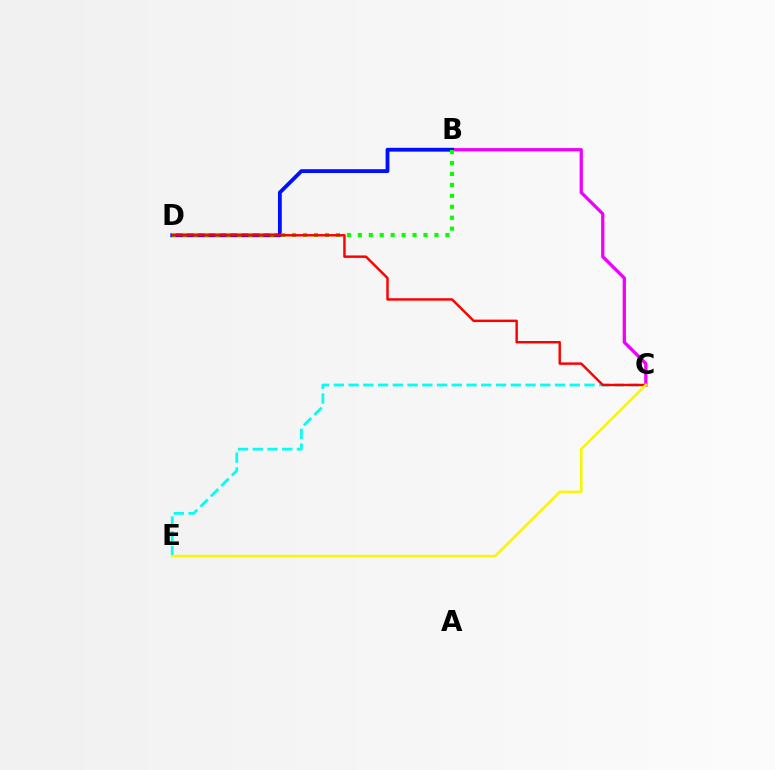{('B', 'C'): [{'color': '#ee00ff', 'line_style': 'solid', 'thickness': 2.36}], ('B', 'D'): [{'color': '#0010ff', 'line_style': 'solid', 'thickness': 2.76}, {'color': '#08ff00', 'line_style': 'dotted', 'thickness': 2.97}], ('C', 'E'): [{'color': '#00fff6', 'line_style': 'dashed', 'thickness': 2.0}, {'color': '#fcf500', 'line_style': 'solid', 'thickness': 1.85}], ('C', 'D'): [{'color': '#ff0000', 'line_style': 'solid', 'thickness': 1.76}]}